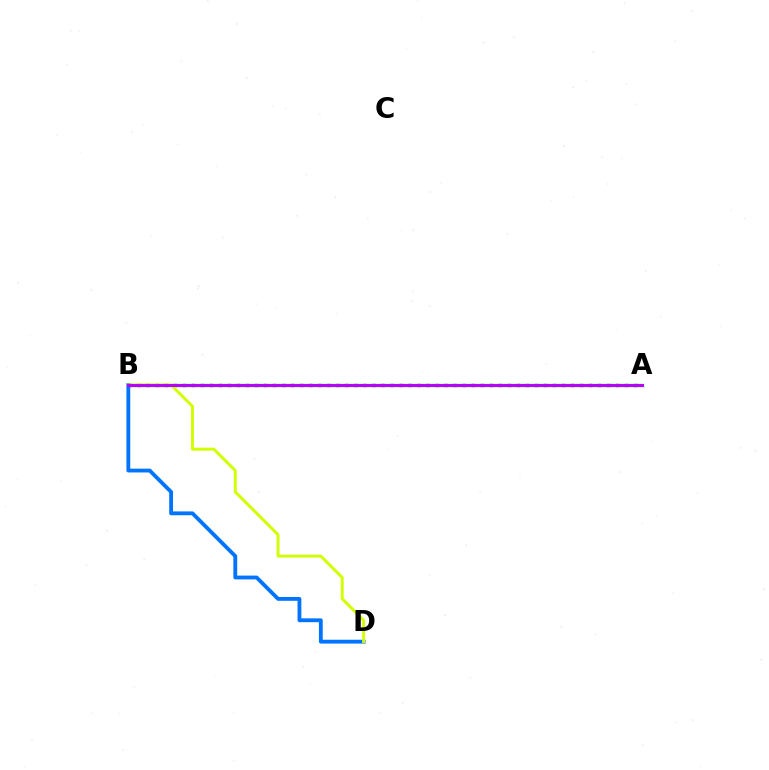{('A', 'B'): [{'color': '#ff0000', 'line_style': 'dotted', 'thickness': 2.45}, {'color': '#00ff5c', 'line_style': 'solid', 'thickness': 2.43}, {'color': '#b900ff', 'line_style': 'solid', 'thickness': 2.14}], ('B', 'D'): [{'color': '#0074ff', 'line_style': 'solid', 'thickness': 2.75}, {'color': '#d1ff00', 'line_style': 'solid', 'thickness': 2.12}]}